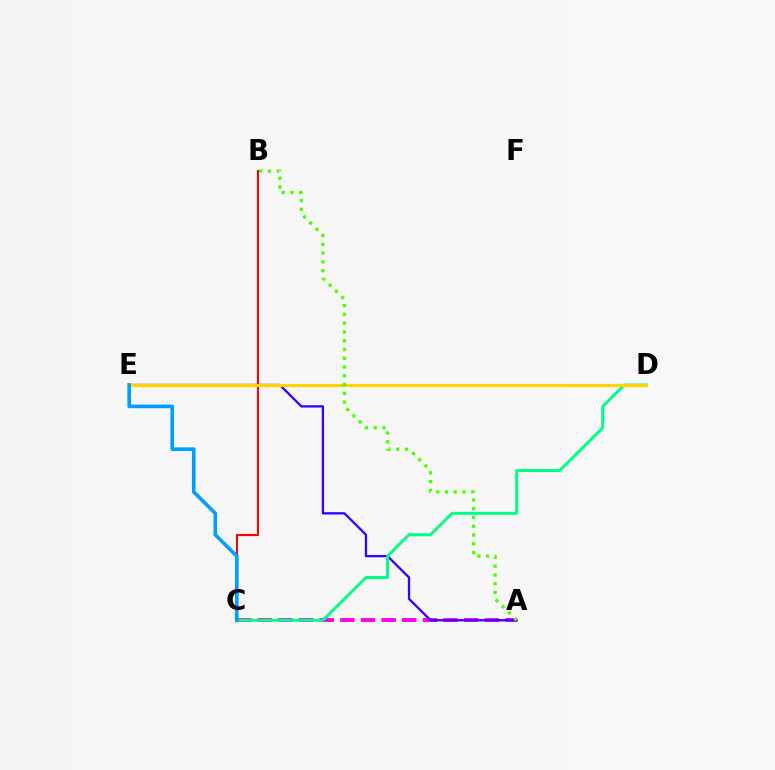{('A', 'C'): [{'color': '#ff00ed', 'line_style': 'dashed', 'thickness': 2.8}], ('A', 'E'): [{'color': '#3700ff', 'line_style': 'solid', 'thickness': 1.66}], ('C', 'D'): [{'color': '#00ff86', 'line_style': 'solid', 'thickness': 2.14}], ('B', 'C'): [{'color': '#ff0000', 'line_style': 'solid', 'thickness': 1.52}], ('D', 'E'): [{'color': '#ffd500', 'line_style': 'solid', 'thickness': 2.33}], ('C', 'E'): [{'color': '#009eff', 'line_style': 'solid', 'thickness': 2.6}], ('A', 'B'): [{'color': '#4fff00', 'line_style': 'dotted', 'thickness': 2.38}]}